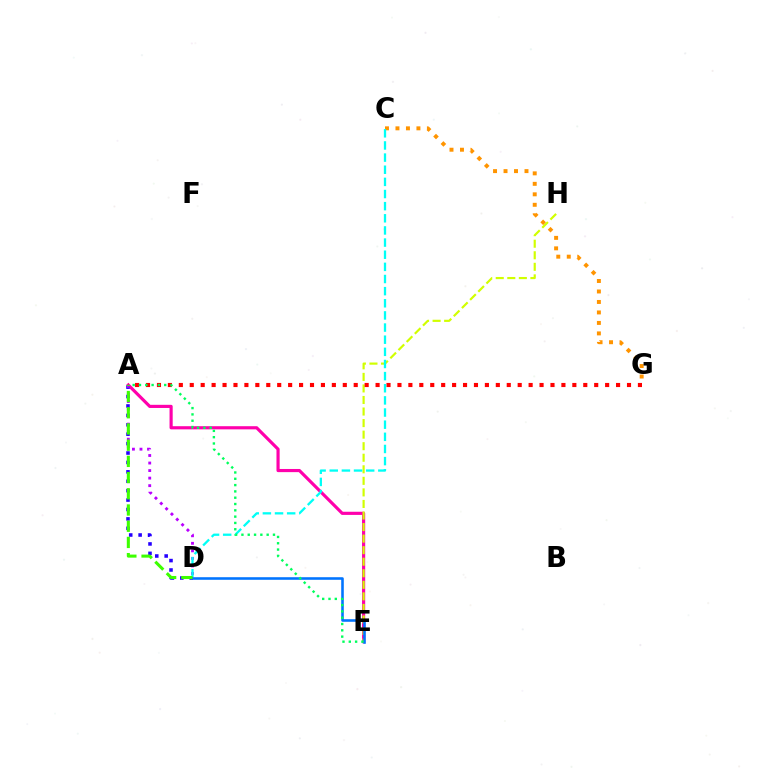{('A', 'E'): [{'color': '#ff00ac', 'line_style': 'solid', 'thickness': 2.27}, {'color': '#00ff5c', 'line_style': 'dotted', 'thickness': 1.71}], ('E', 'H'): [{'color': '#d1ff00', 'line_style': 'dashed', 'thickness': 1.57}], ('A', 'D'): [{'color': '#2500ff', 'line_style': 'dotted', 'thickness': 2.56}, {'color': '#b900ff', 'line_style': 'dotted', 'thickness': 2.05}, {'color': '#3dff00', 'line_style': 'dashed', 'thickness': 2.2}], ('C', 'G'): [{'color': '#ff9400', 'line_style': 'dotted', 'thickness': 2.85}], ('A', 'G'): [{'color': '#ff0000', 'line_style': 'dotted', 'thickness': 2.97}], ('C', 'D'): [{'color': '#00fff6', 'line_style': 'dashed', 'thickness': 1.65}], ('D', 'E'): [{'color': '#0074ff', 'line_style': 'solid', 'thickness': 1.85}]}